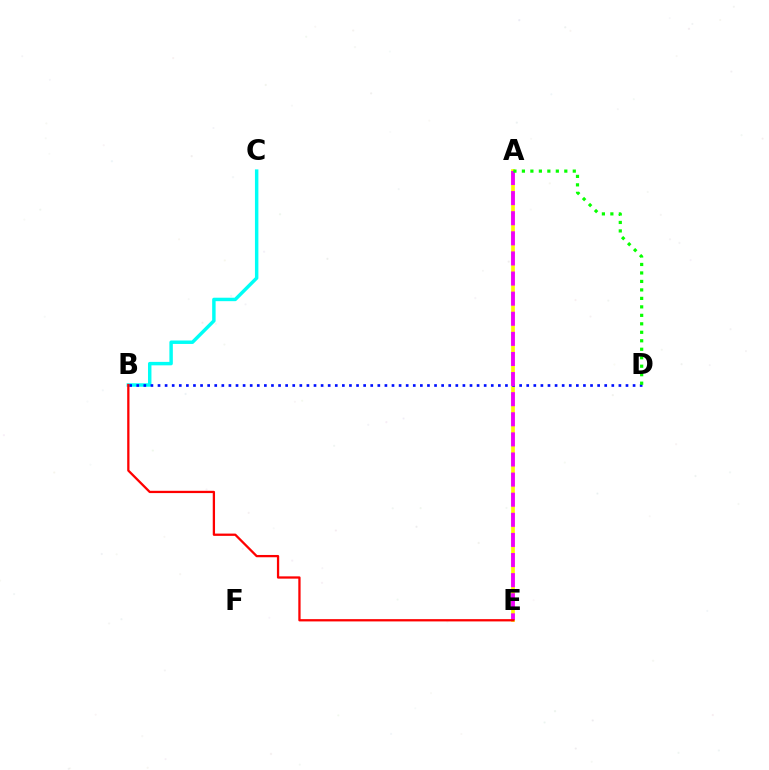{('A', 'E'): [{'color': '#fcf500', 'line_style': 'solid', 'thickness': 2.64}, {'color': '#ee00ff', 'line_style': 'dashed', 'thickness': 2.73}], ('B', 'C'): [{'color': '#00fff6', 'line_style': 'solid', 'thickness': 2.48}], ('B', 'D'): [{'color': '#0010ff', 'line_style': 'dotted', 'thickness': 1.93}], ('B', 'E'): [{'color': '#ff0000', 'line_style': 'solid', 'thickness': 1.64}], ('A', 'D'): [{'color': '#08ff00', 'line_style': 'dotted', 'thickness': 2.3}]}